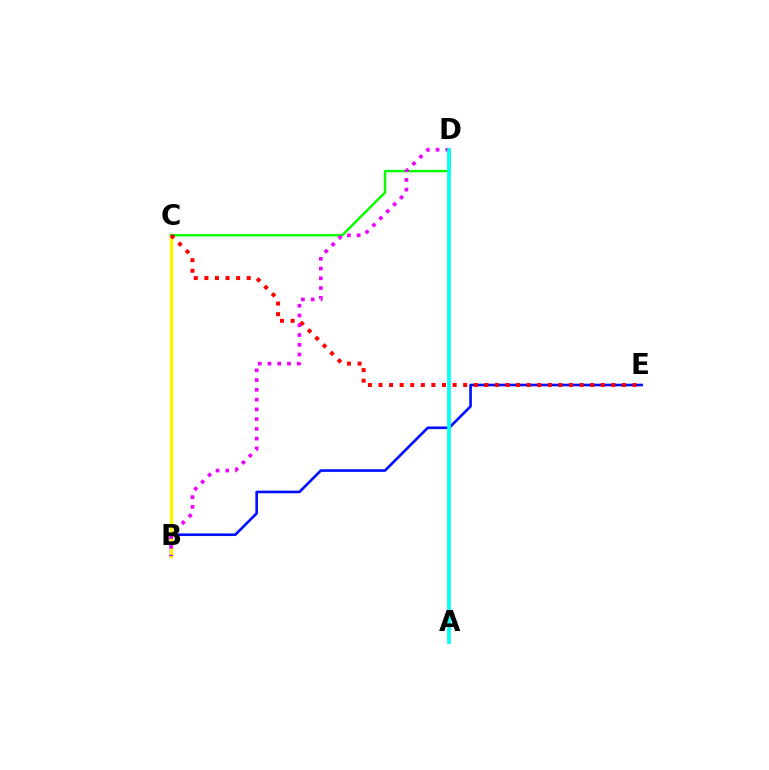{('B', 'E'): [{'color': '#0010ff', 'line_style': 'solid', 'thickness': 1.9}], ('B', 'C'): [{'color': '#fcf500', 'line_style': 'solid', 'thickness': 2.47}], ('C', 'D'): [{'color': '#08ff00', 'line_style': 'solid', 'thickness': 1.78}], ('B', 'D'): [{'color': '#ee00ff', 'line_style': 'dotted', 'thickness': 2.65}], ('C', 'E'): [{'color': '#ff0000', 'line_style': 'dotted', 'thickness': 2.88}], ('A', 'D'): [{'color': '#00fff6', 'line_style': 'solid', 'thickness': 2.69}]}